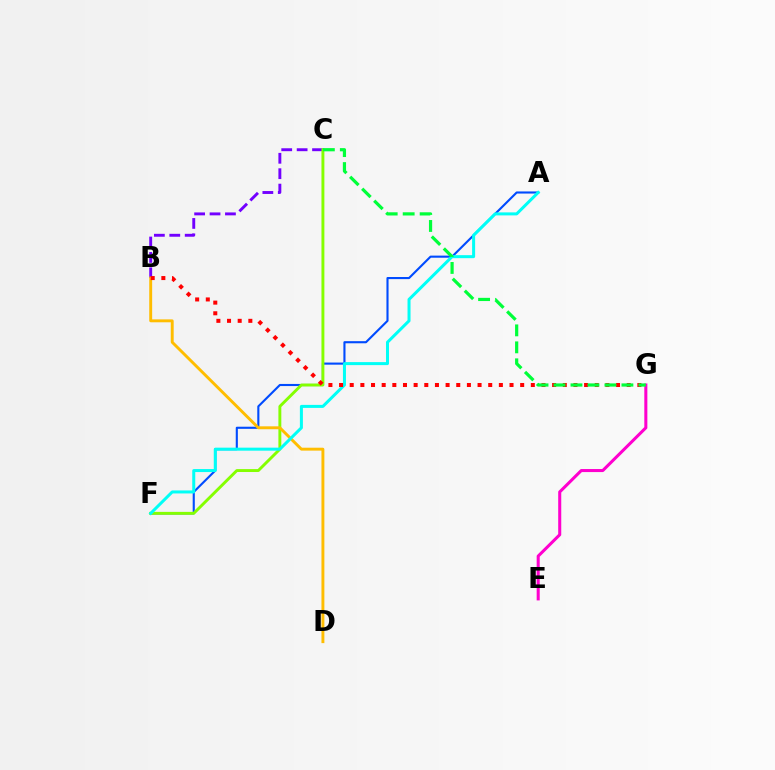{('A', 'F'): [{'color': '#004bff', 'line_style': 'solid', 'thickness': 1.52}, {'color': '#00fff6', 'line_style': 'solid', 'thickness': 2.17}], ('B', 'C'): [{'color': '#7200ff', 'line_style': 'dashed', 'thickness': 2.09}], ('C', 'F'): [{'color': '#84ff00', 'line_style': 'solid', 'thickness': 2.1}], ('E', 'G'): [{'color': '#ff00cf', 'line_style': 'solid', 'thickness': 2.19}], ('B', 'D'): [{'color': '#ffbd00', 'line_style': 'solid', 'thickness': 2.1}], ('B', 'G'): [{'color': '#ff0000', 'line_style': 'dotted', 'thickness': 2.89}], ('C', 'G'): [{'color': '#00ff39', 'line_style': 'dashed', 'thickness': 2.31}]}